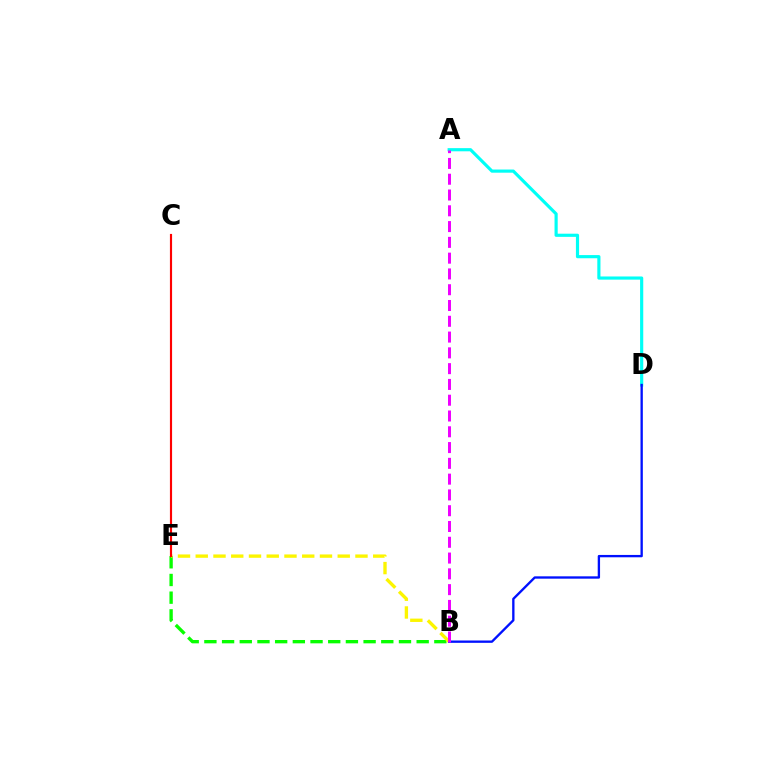{('B', 'E'): [{'color': '#08ff00', 'line_style': 'dashed', 'thickness': 2.4}, {'color': '#fcf500', 'line_style': 'dashed', 'thickness': 2.41}], ('A', 'D'): [{'color': '#00fff6', 'line_style': 'solid', 'thickness': 2.28}], ('B', 'D'): [{'color': '#0010ff', 'line_style': 'solid', 'thickness': 1.69}], ('C', 'E'): [{'color': '#ff0000', 'line_style': 'solid', 'thickness': 1.55}], ('A', 'B'): [{'color': '#ee00ff', 'line_style': 'dashed', 'thickness': 2.14}]}